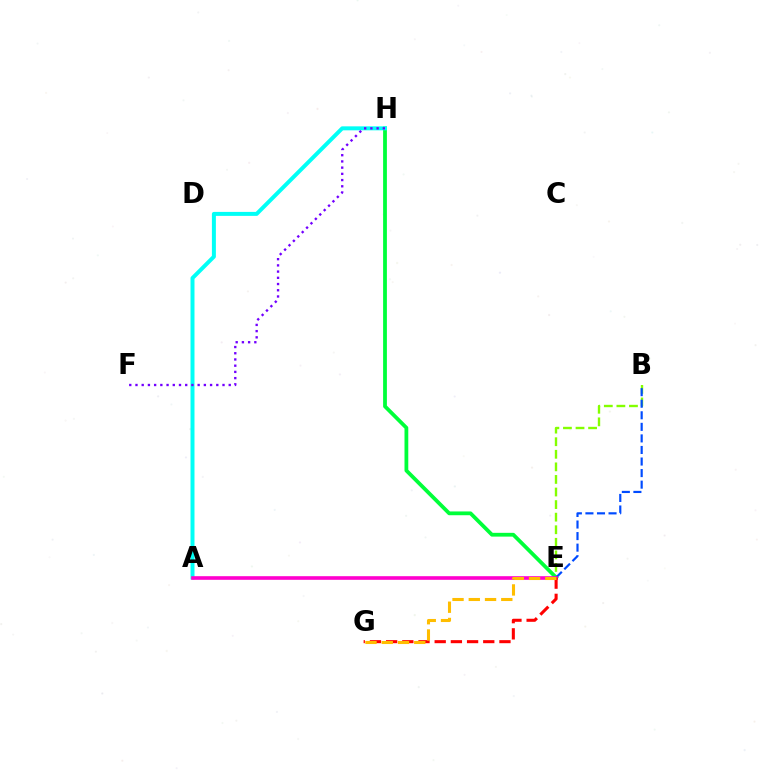{('B', 'E'): [{'color': '#84ff00', 'line_style': 'dashed', 'thickness': 1.71}, {'color': '#004bff', 'line_style': 'dashed', 'thickness': 1.57}], ('E', 'H'): [{'color': '#00ff39', 'line_style': 'solid', 'thickness': 2.72}], ('A', 'H'): [{'color': '#00fff6', 'line_style': 'solid', 'thickness': 2.87}], ('F', 'H'): [{'color': '#7200ff', 'line_style': 'dotted', 'thickness': 1.69}], ('A', 'E'): [{'color': '#ff00cf', 'line_style': 'solid', 'thickness': 2.61}], ('E', 'G'): [{'color': '#ff0000', 'line_style': 'dashed', 'thickness': 2.2}, {'color': '#ffbd00', 'line_style': 'dashed', 'thickness': 2.21}]}